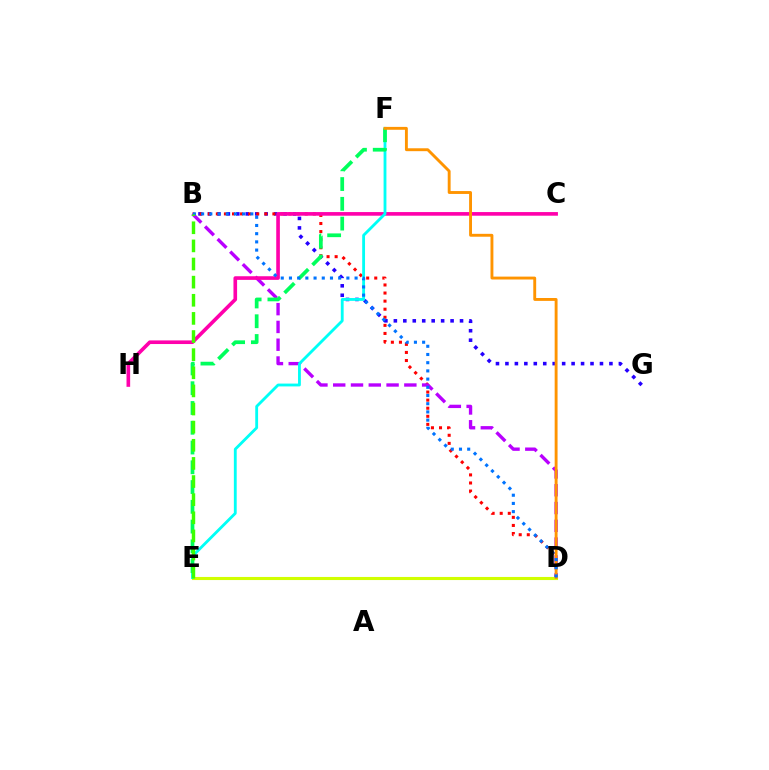{('B', 'G'): [{'color': '#2500ff', 'line_style': 'dotted', 'thickness': 2.57}], ('B', 'D'): [{'color': '#ff0000', 'line_style': 'dotted', 'thickness': 2.19}, {'color': '#b900ff', 'line_style': 'dashed', 'thickness': 2.42}, {'color': '#0074ff', 'line_style': 'dotted', 'thickness': 2.23}], ('C', 'H'): [{'color': '#ff00ac', 'line_style': 'solid', 'thickness': 2.62}], ('D', 'E'): [{'color': '#d1ff00', 'line_style': 'solid', 'thickness': 2.23}], ('E', 'F'): [{'color': '#00fff6', 'line_style': 'solid', 'thickness': 2.04}, {'color': '#00ff5c', 'line_style': 'dashed', 'thickness': 2.69}], ('D', 'F'): [{'color': '#ff9400', 'line_style': 'solid', 'thickness': 2.08}], ('B', 'E'): [{'color': '#3dff00', 'line_style': 'dashed', 'thickness': 2.46}]}